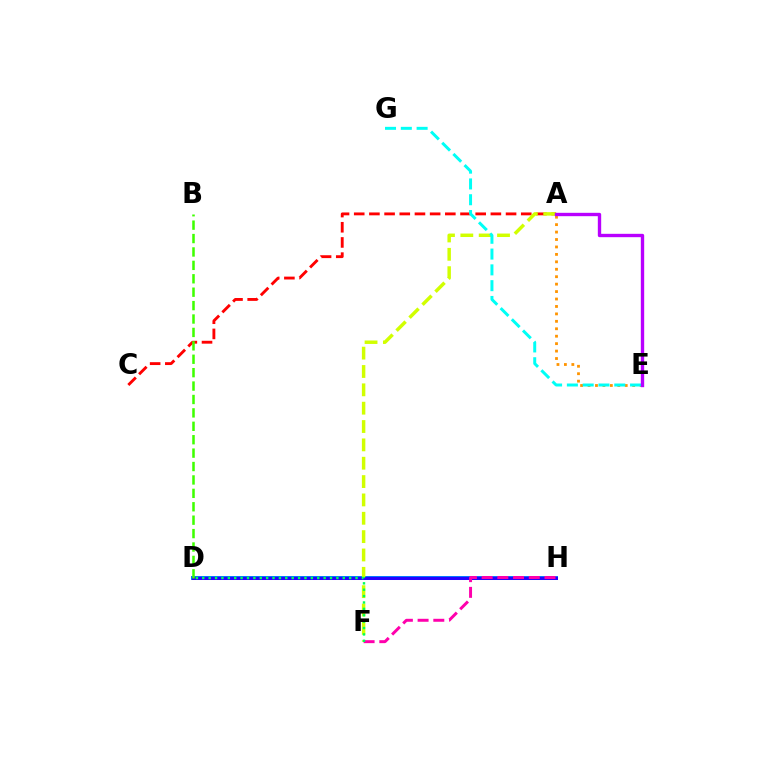{('A', 'C'): [{'color': '#ff0000', 'line_style': 'dashed', 'thickness': 2.06}], ('D', 'H'): [{'color': '#0074ff', 'line_style': 'solid', 'thickness': 2.84}, {'color': '#2500ff', 'line_style': 'solid', 'thickness': 2.17}], ('A', 'F'): [{'color': '#d1ff00', 'line_style': 'dashed', 'thickness': 2.49}], ('A', 'E'): [{'color': '#ff9400', 'line_style': 'dotted', 'thickness': 2.02}, {'color': '#b900ff', 'line_style': 'solid', 'thickness': 2.42}], ('E', 'G'): [{'color': '#00fff6', 'line_style': 'dashed', 'thickness': 2.15}], ('F', 'H'): [{'color': '#ff00ac', 'line_style': 'dashed', 'thickness': 2.13}], ('B', 'D'): [{'color': '#3dff00', 'line_style': 'dashed', 'thickness': 1.82}], ('D', 'F'): [{'color': '#00ff5c', 'line_style': 'dotted', 'thickness': 1.74}]}